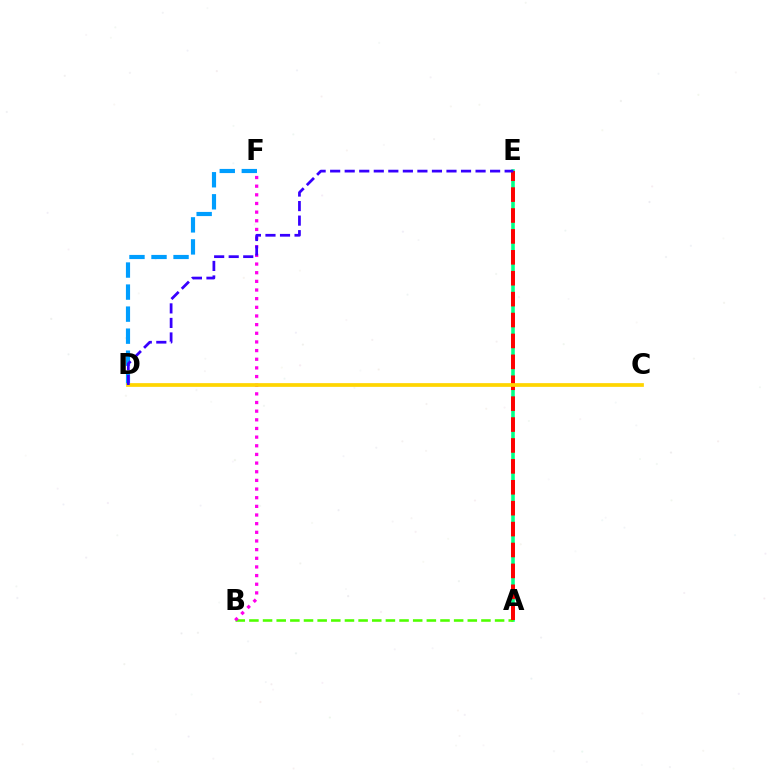{('A', 'E'): [{'color': '#00ff86', 'line_style': 'solid', 'thickness': 2.58}, {'color': '#ff0000', 'line_style': 'dashed', 'thickness': 2.84}], ('A', 'B'): [{'color': '#4fff00', 'line_style': 'dashed', 'thickness': 1.85}], ('B', 'F'): [{'color': '#ff00ed', 'line_style': 'dotted', 'thickness': 2.35}], ('D', 'F'): [{'color': '#009eff', 'line_style': 'dashed', 'thickness': 2.99}], ('C', 'D'): [{'color': '#ffd500', 'line_style': 'solid', 'thickness': 2.68}], ('D', 'E'): [{'color': '#3700ff', 'line_style': 'dashed', 'thickness': 1.98}]}